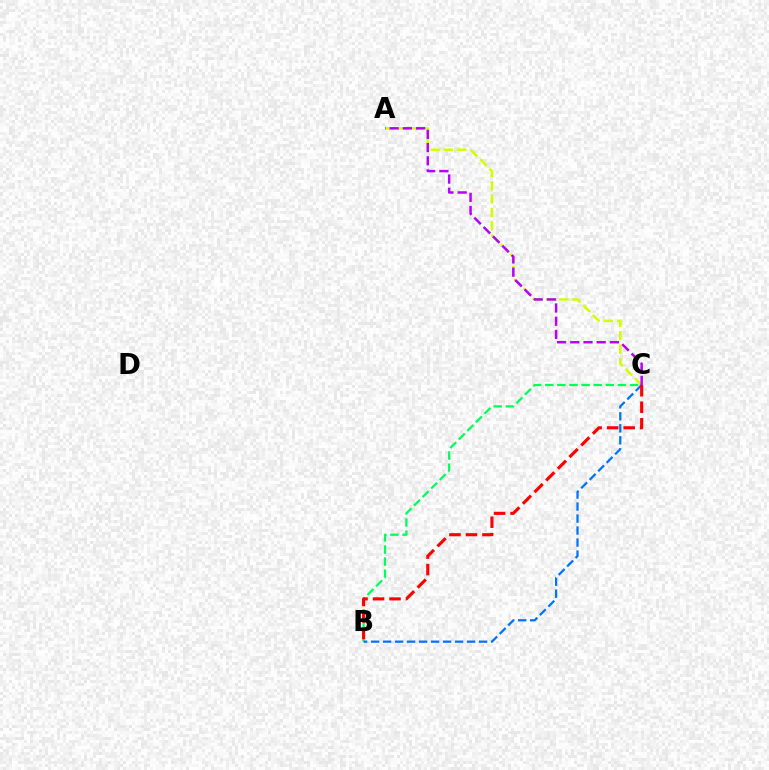{('A', 'C'): [{'color': '#d1ff00', 'line_style': 'dashed', 'thickness': 1.82}, {'color': '#b900ff', 'line_style': 'dashed', 'thickness': 1.8}], ('B', 'C'): [{'color': '#00ff5c', 'line_style': 'dashed', 'thickness': 1.64}, {'color': '#0074ff', 'line_style': 'dashed', 'thickness': 1.63}, {'color': '#ff0000', 'line_style': 'dashed', 'thickness': 2.24}]}